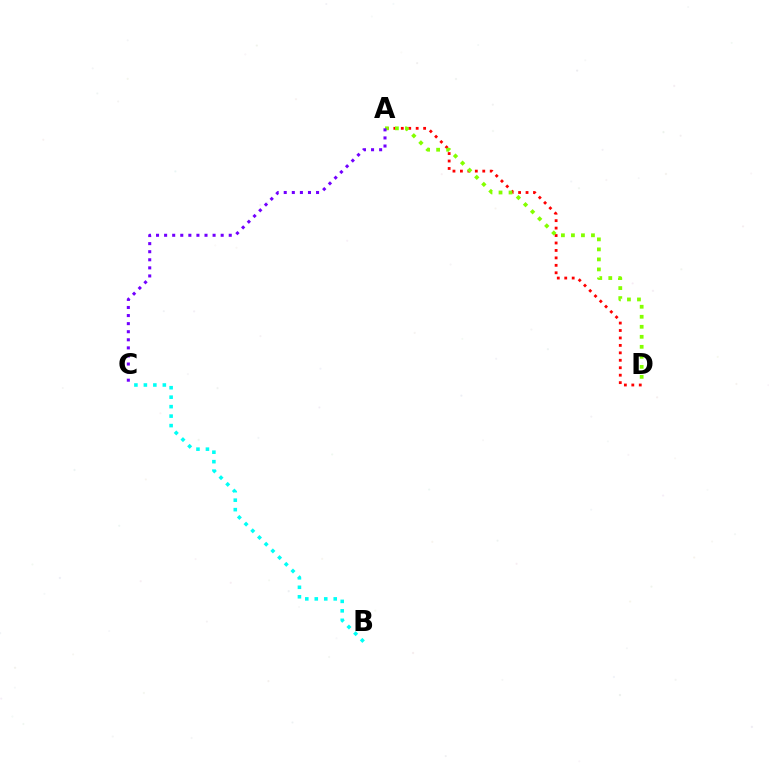{('A', 'D'): [{'color': '#ff0000', 'line_style': 'dotted', 'thickness': 2.02}, {'color': '#84ff00', 'line_style': 'dotted', 'thickness': 2.72}], ('A', 'C'): [{'color': '#7200ff', 'line_style': 'dotted', 'thickness': 2.2}], ('B', 'C'): [{'color': '#00fff6', 'line_style': 'dotted', 'thickness': 2.57}]}